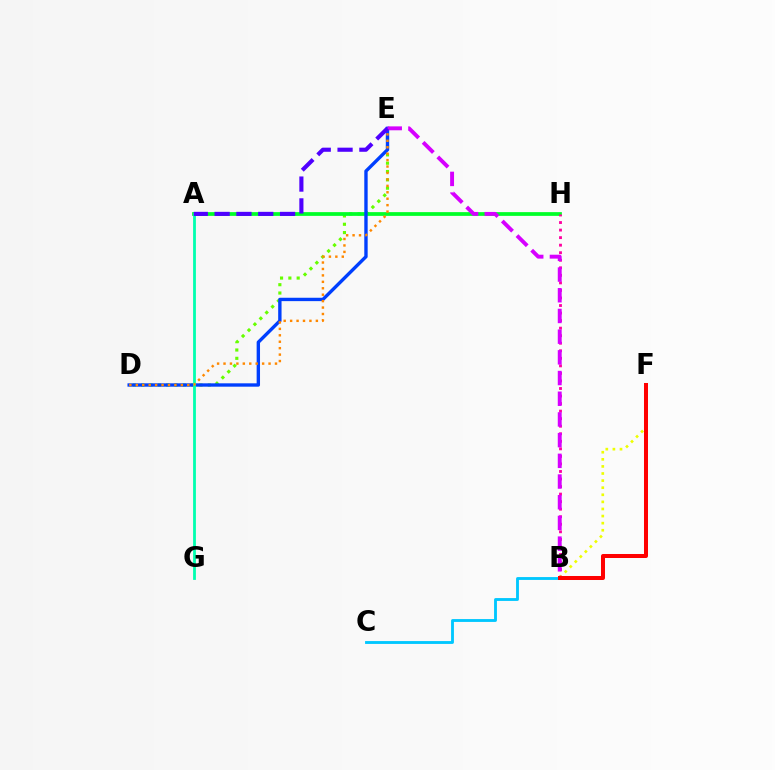{('D', 'E'): [{'color': '#66ff00', 'line_style': 'dotted', 'thickness': 2.26}, {'color': '#003fff', 'line_style': 'solid', 'thickness': 2.43}, {'color': '#ff8800', 'line_style': 'dotted', 'thickness': 1.75}], ('A', 'H'): [{'color': '#00ff27', 'line_style': 'solid', 'thickness': 2.69}], ('B', 'F'): [{'color': '#eeff00', 'line_style': 'dotted', 'thickness': 1.93}, {'color': '#ff0000', 'line_style': 'solid', 'thickness': 2.89}], ('B', 'H'): [{'color': '#ff00a0', 'line_style': 'dotted', 'thickness': 2.05}], ('A', 'G'): [{'color': '#00ffaf', 'line_style': 'solid', 'thickness': 2.01}], ('B', 'C'): [{'color': '#00c7ff', 'line_style': 'solid', 'thickness': 2.05}], ('B', 'E'): [{'color': '#d600ff', 'line_style': 'dashed', 'thickness': 2.81}], ('A', 'E'): [{'color': '#4f00ff', 'line_style': 'dashed', 'thickness': 2.96}]}